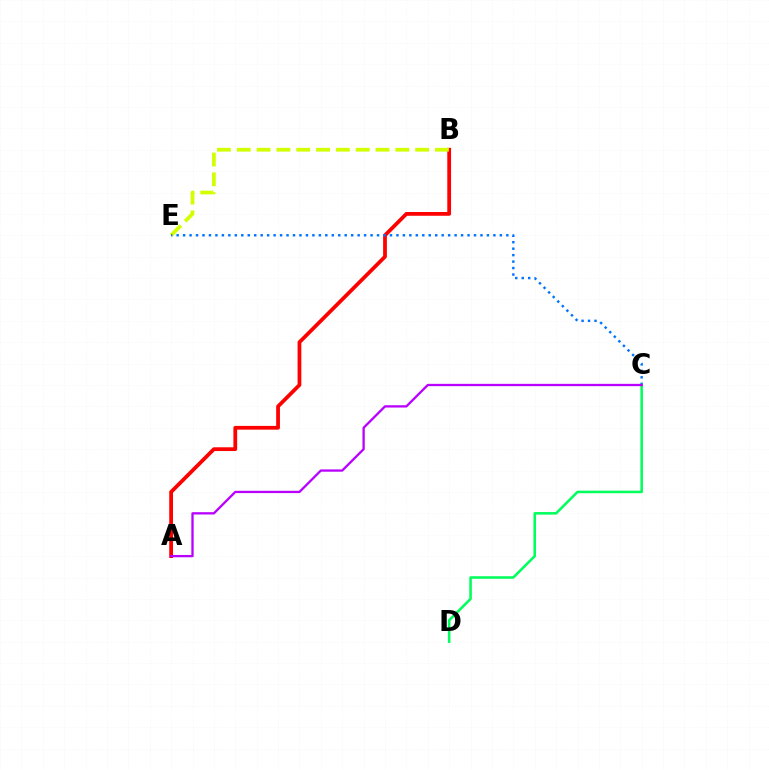{('A', 'B'): [{'color': '#ff0000', 'line_style': 'solid', 'thickness': 2.71}], ('B', 'E'): [{'color': '#d1ff00', 'line_style': 'dashed', 'thickness': 2.69}], ('C', 'E'): [{'color': '#0074ff', 'line_style': 'dotted', 'thickness': 1.76}], ('C', 'D'): [{'color': '#00ff5c', 'line_style': 'solid', 'thickness': 1.84}], ('A', 'C'): [{'color': '#b900ff', 'line_style': 'solid', 'thickness': 1.66}]}